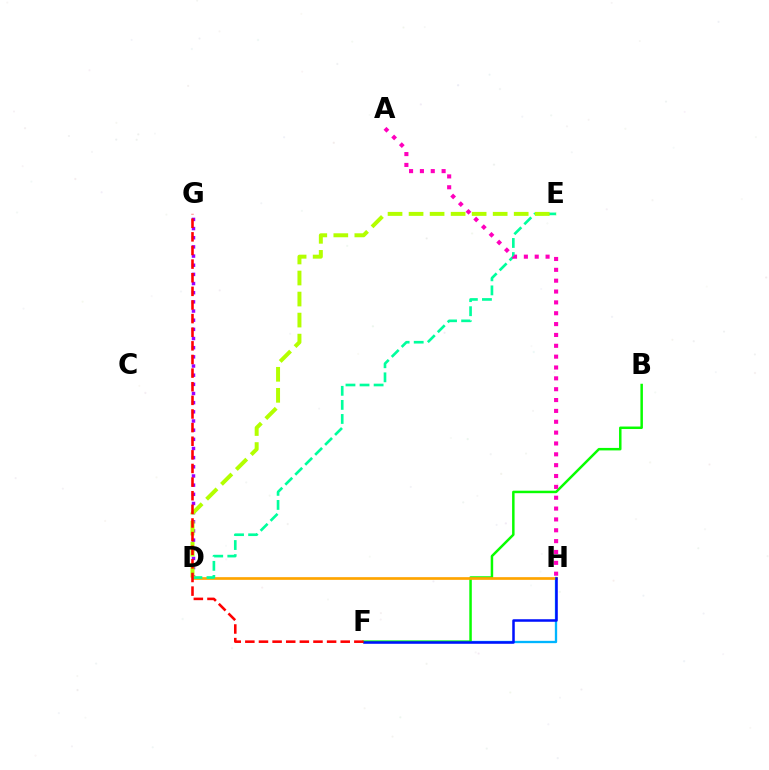{('D', 'G'): [{'color': '#9b00ff', 'line_style': 'dotted', 'thickness': 2.49}], ('F', 'H'): [{'color': '#00b5ff', 'line_style': 'solid', 'thickness': 1.67}, {'color': '#0010ff', 'line_style': 'solid', 'thickness': 1.82}], ('B', 'F'): [{'color': '#08ff00', 'line_style': 'solid', 'thickness': 1.79}], ('D', 'H'): [{'color': '#ffa500', 'line_style': 'solid', 'thickness': 1.94}], ('D', 'E'): [{'color': '#00ff9d', 'line_style': 'dashed', 'thickness': 1.91}, {'color': '#b3ff00', 'line_style': 'dashed', 'thickness': 2.86}], ('A', 'H'): [{'color': '#ff00bd', 'line_style': 'dotted', 'thickness': 2.95}], ('F', 'G'): [{'color': '#ff0000', 'line_style': 'dashed', 'thickness': 1.85}]}